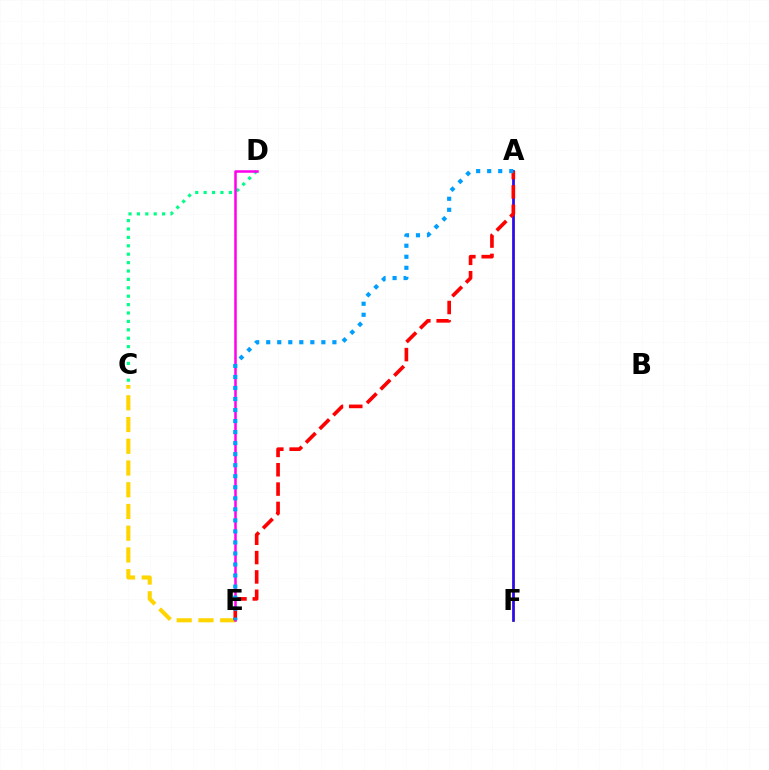{('C', 'D'): [{'color': '#00ff86', 'line_style': 'dotted', 'thickness': 2.28}], ('A', 'F'): [{'color': '#4fff00', 'line_style': 'solid', 'thickness': 1.92}, {'color': '#3700ff', 'line_style': 'solid', 'thickness': 1.9}], ('C', 'E'): [{'color': '#ffd500', 'line_style': 'dashed', 'thickness': 2.95}], ('D', 'E'): [{'color': '#ff00ed', 'line_style': 'solid', 'thickness': 1.81}], ('A', 'E'): [{'color': '#ff0000', 'line_style': 'dashed', 'thickness': 2.63}, {'color': '#009eff', 'line_style': 'dotted', 'thickness': 3.0}]}